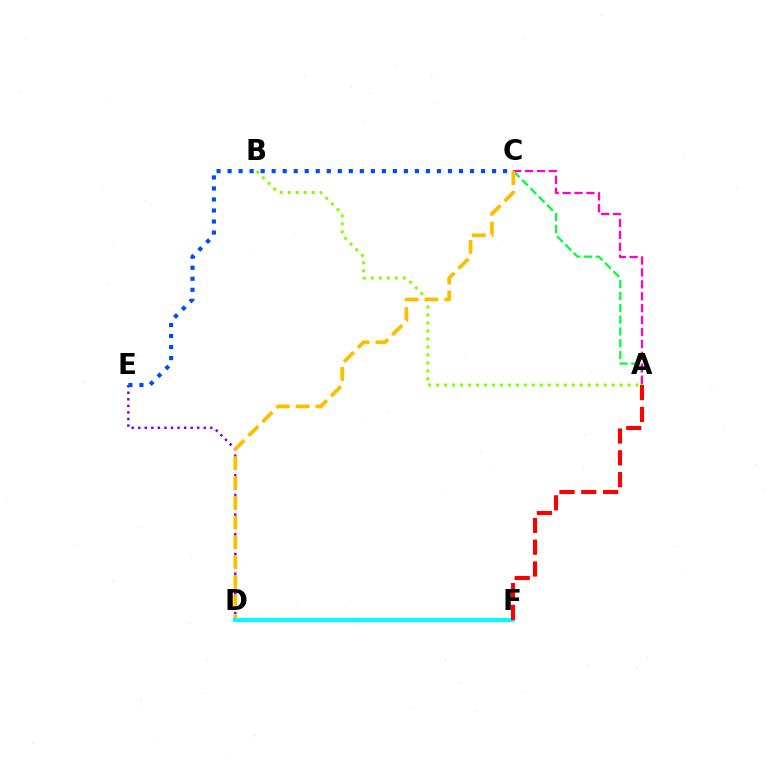{('A', 'C'): [{'color': '#00ff39', 'line_style': 'dashed', 'thickness': 1.6}, {'color': '#ff00cf', 'line_style': 'dashed', 'thickness': 1.62}], ('A', 'B'): [{'color': '#84ff00', 'line_style': 'dotted', 'thickness': 2.17}], ('D', 'E'): [{'color': '#7200ff', 'line_style': 'dotted', 'thickness': 1.78}], ('C', 'E'): [{'color': '#004bff', 'line_style': 'dotted', 'thickness': 2.99}], ('C', 'D'): [{'color': '#ffbd00', 'line_style': 'dashed', 'thickness': 2.69}], ('D', 'F'): [{'color': '#00fff6', 'line_style': 'solid', 'thickness': 2.88}], ('A', 'F'): [{'color': '#ff0000', 'line_style': 'dashed', 'thickness': 2.96}]}